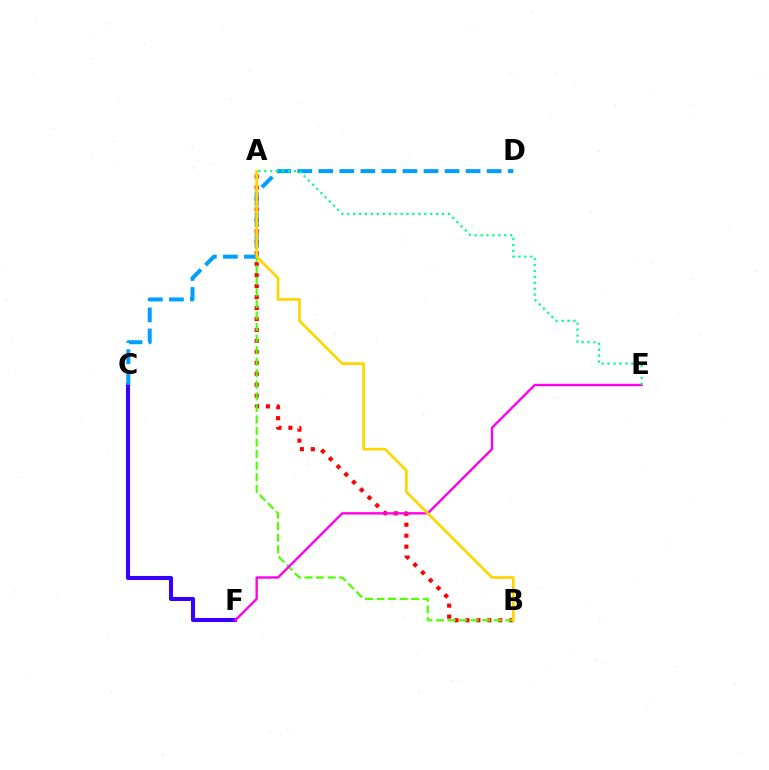{('A', 'B'): [{'color': '#ff0000', 'line_style': 'dotted', 'thickness': 2.98}, {'color': '#4fff00', 'line_style': 'dashed', 'thickness': 1.57}, {'color': '#ffd500', 'line_style': 'solid', 'thickness': 1.94}], ('C', 'F'): [{'color': '#3700ff', 'line_style': 'solid', 'thickness': 2.93}], ('E', 'F'): [{'color': '#ff00ed', 'line_style': 'solid', 'thickness': 1.71}], ('C', 'D'): [{'color': '#009eff', 'line_style': 'dashed', 'thickness': 2.86}], ('A', 'E'): [{'color': '#00ff86', 'line_style': 'dotted', 'thickness': 1.61}]}